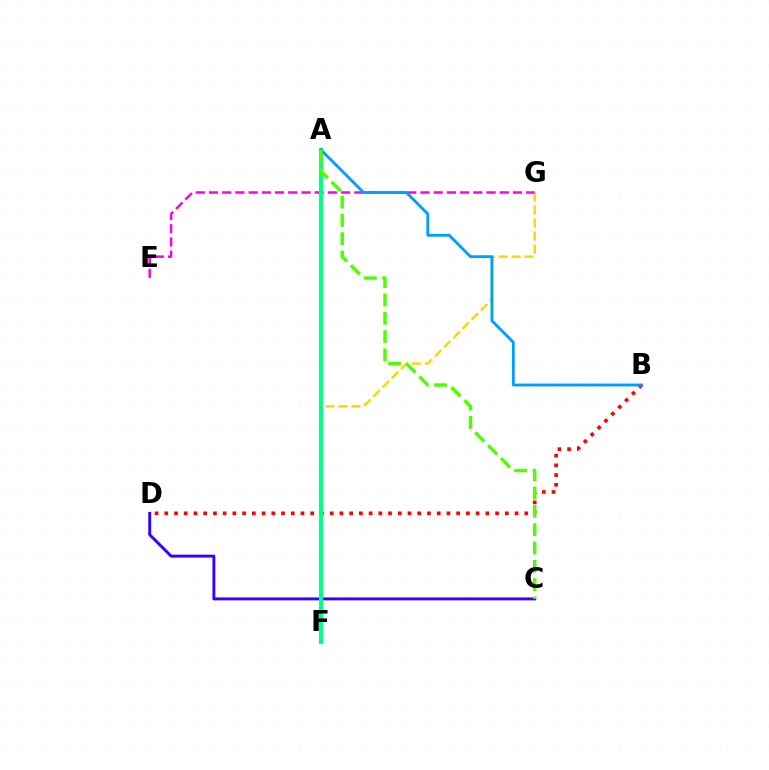{('F', 'G'): [{'color': '#ffd500', 'line_style': 'dashed', 'thickness': 1.77}], ('B', 'D'): [{'color': '#ff0000', 'line_style': 'dotted', 'thickness': 2.64}], ('E', 'G'): [{'color': '#ff00ed', 'line_style': 'dashed', 'thickness': 1.8}], ('C', 'D'): [{'color': '#3700ff', 'line_style': 'solid', 'thickness': 2.11}], ('A', 'F'): [{'color': '#00ff86', 'line_style': 'solid', 'thickness': 2.93}], ('A', 'B'): [{'color': '#009eff', 'line_style': 'solid', 'thickness': 2.05}], ('A', 'C'): [{'color': '#4fff00', 'line_style': 'dashed', 'thickness': 2.49}]}